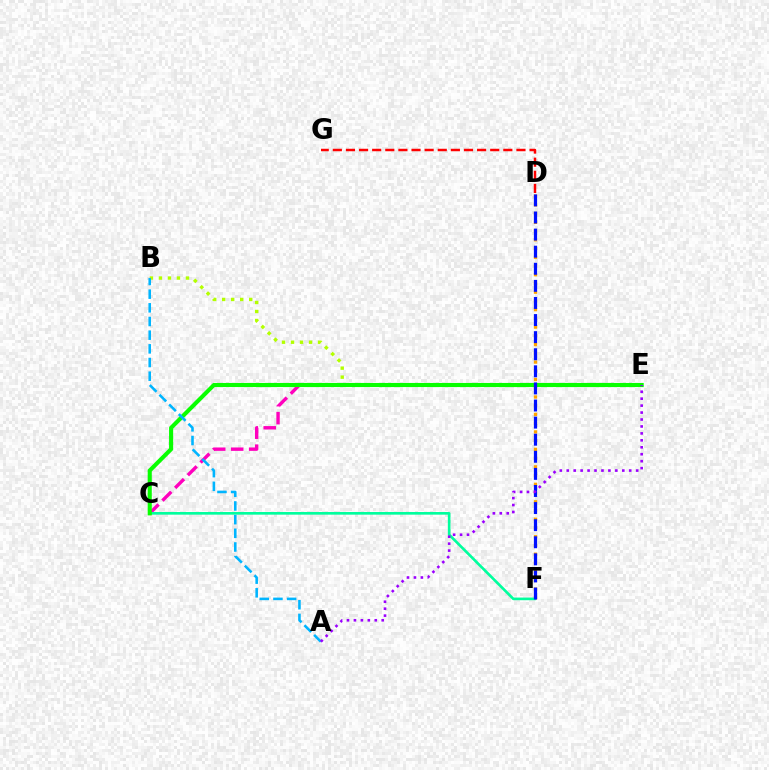{('C', 'E'): [{'color': '#ff00bd', 'line_style': 'dashed', 'thickness': 2.44}, {'color': '#08ff00', 'line_style': 'solid', 'thickness': 2.95}], ('B', 'E'): [{'color': '#b3ff00', 'line_style': 'dotted', 'thickness': 2.45}], ('D', 'F'): [{'color': '#ffa500', 'line_style': 'dotted', 'thickness': 2.37}, {'color': '#0010ff', 'line_style': 'dashed', 'thickness': 2.32}], ('C', 'F'): [{'color': '#00ff9d', 'line_style': 'solid', 'thickness': 1.91}], ('A', 'B'): [{'color': '#00b5ff', 'line_style': 'dashed', 'thickness': 1.86}], ('A', 'E'): [{'color': '#9b00ff', 'line_style': 'dotted', 'thickness': 1.89}], ('D', 'G'): [{'color': '#ff0000', 'line_style': 'dashed', 'thickness': 1.78}]}